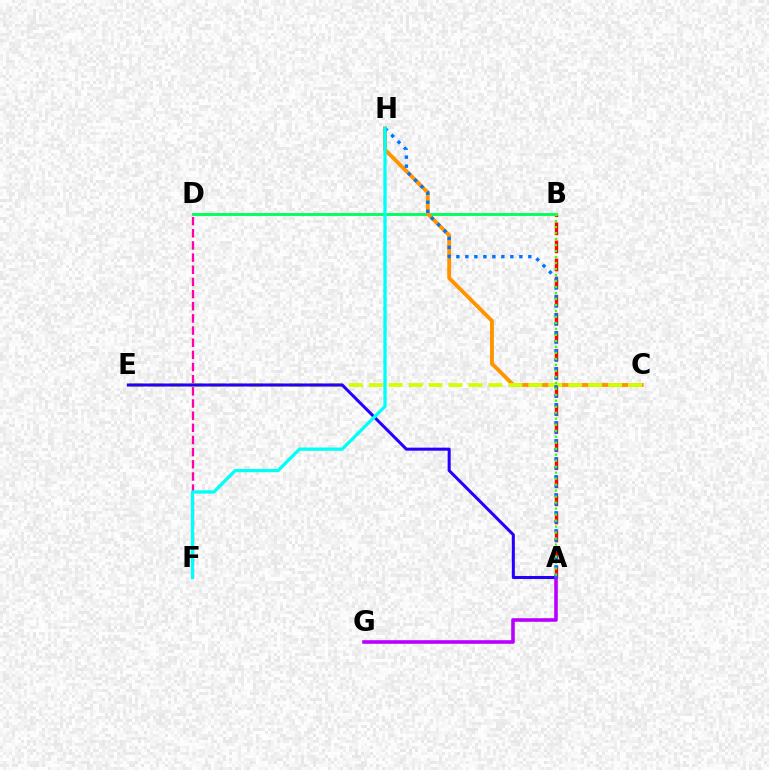{('A', 'B'): [{'color': '#ff0000', 'line_style': 'dashed', 'thickness': 2.46}, {'color': '#3dff00', 'line_style': 'dotted', 'thickness': 1.63}], ('B', 'D'): [{'color': '#00ff5c', 'line_style': 'solid', 'thickness': 2.07}], ('C', 'H'): [{'color': '#ff9400', 'line_style': 'solid', 'thickness': 2.78}], ('D', 'F'): [{'color': '#ff00ac', 'line_style': 'dashed', 'thickness': 1.65}], ('C', 'E'): [{'color': '#d1ff00', 'line_style': 'dashed', 'thickness': 2.71}], ('A', 'E'): [{'color': '#2500ff', 'line_style': 'solid', 'thickness': 2.19}], ('A', 'G'): [{'color': '#b900ff', 'line_style': 'solid', 'thickness': 2.6}], ('A', 'H'): [{'color': '#0074ff', 'line_style': 'dotted', 'thickness': 2.44}], ('F', 'H'): [{'color': '#00fff6', 'line_style': 'solid', 'thickness': 2.36}]}